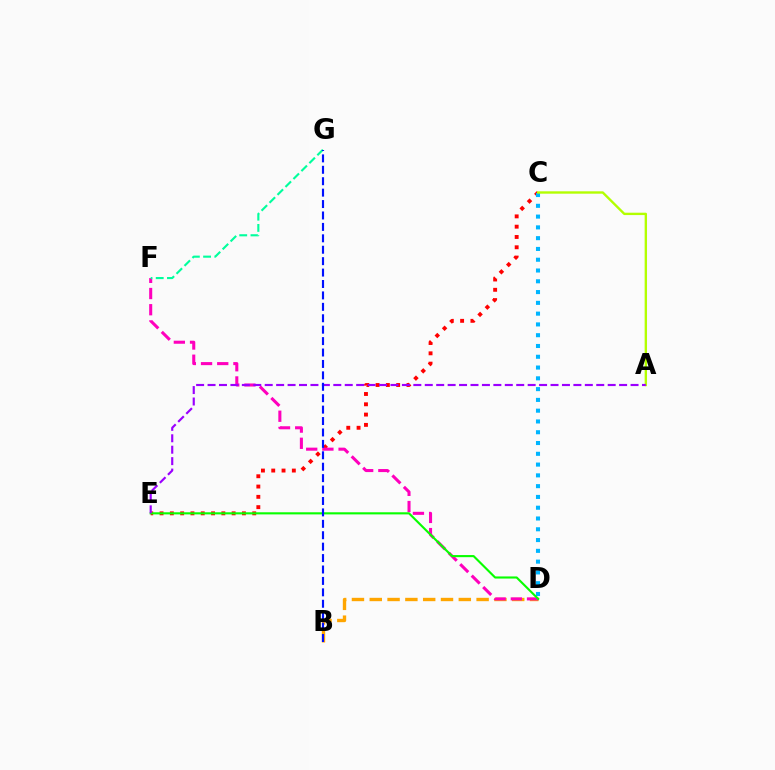{('C', 'E'): [{'color': '#ff0000', 'line_style': 'dotted', 'thickness': 2.8}], ('B', 'D'): [{'color': '#ffa500', 'line_style': 'dashed', 'thickness': 2.42}], ('C', 'D'): [{'color': '#00b5ff', 'line_style': 'dotted', 'thickness': 2.93}], ('A', 'C'): [{'color': '#b3ff00', 'line_style': 'solid', 'thickness': 1.71}], ('D', 'F'): [{'color': '#ff00bd', 'line_style': 'dashed', 'thickness': 2.2}], ('D', 'E'): [{'color': '#08ff00', 'line_style': 'solid', 'thickness': 1.53}], ('A', 'E'): [{'color': '#9b00ff', 'line_style': 'dashed', 'thickness': 1.55}], ('F', 'G'): [{'color': '#00ff9d', 'line_style': 'dashed', 'thickness': 1.53}], ('B', 'G'): [{'color': '#0010ff', 'line_style': 'dashed', 'thickness': 1.55}]}